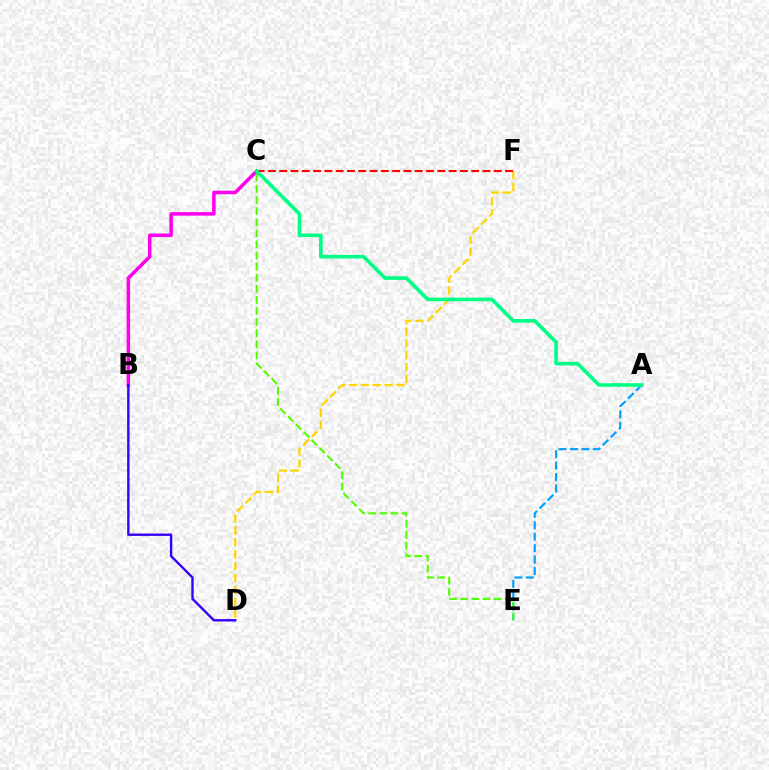{('B', 'C'): [{'color': '#ff00ed', 'line_style': 'solid', 'thickness': 2.52}], ('A', 'E'): [{'color': '#009eff', 'line_style': 'dashed', 'thickness': 1.55}], ('C', 'E'): [{'color': '#4fff00', 'line_style': 'dashed', 'thickness': 1.51}], ('B', 'D'): [{'color': '#3700ff', 'line_style': 'solid', 'thickness': 1.73}], ('D', 'F'): [{'color': '#ffd500', 'line_style': 'dashed', 'thickness': 1.61}], ('C', 'F'): [{'color': '#ff0000', 'line_style': 'dashed', 'thickness': 1.53}], ('A', 'C'): [{'color': '#00ff86', 'line_style': 'solid', 'thickness': 2.61}]}